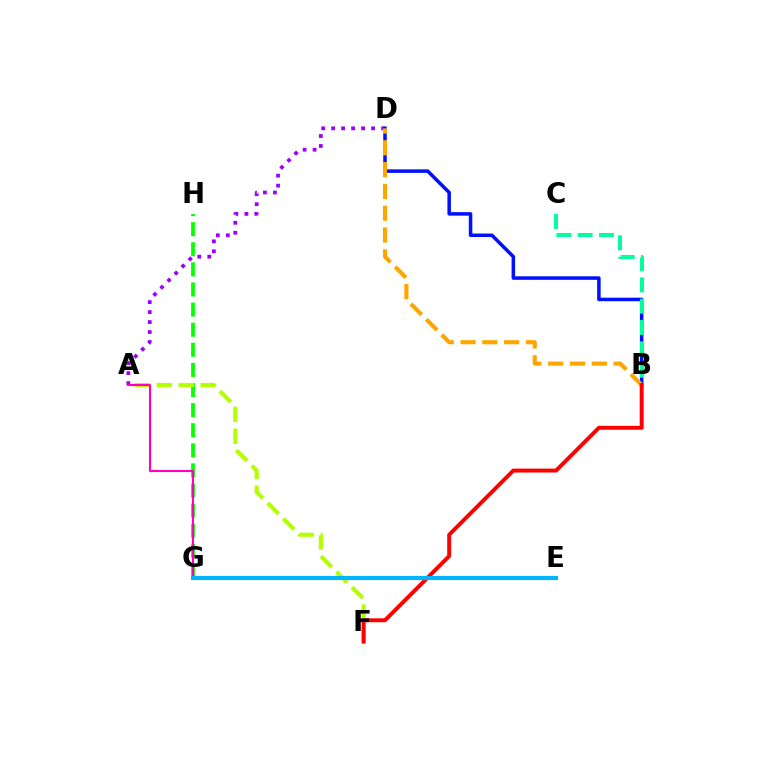{('G', 'H'): [{'color': '#08ff00', 'line_style': 'dashed', 'thickness': 2.73}], ('A', 'F'): [{'color': '#b3ff00', 'line_style': 'dashed', 'thickness': 2.98}], ('A', 'D'): [{'color': '#9b00ff', 'line_style': 'dotted', 'thickness': 2.71}], ('B', 'D'): [{'color': '#0010ff', 'line_style': 'solid', 'thickness': 2.53}, {'color': '#ffa500', 'line_style': 'dashed', 'thickness': 2.96}], ('A', 'G'): [{'color': '#ff00bd', 'line_style': 'solid', 'thickness': 1.52}], ('B', 'C'): [{'color': '#00ff9d', 'line_style': 'dashed', 'thickness': 2.9}], ('B', 'F'): [{'color': '#ff0000', 'line_style': 'solid', 'thickness': 2.84}], ('E', 'G'): [{'color': '#00b5ff', 'line_style': 'solid', 'thickness': 2.98}]}